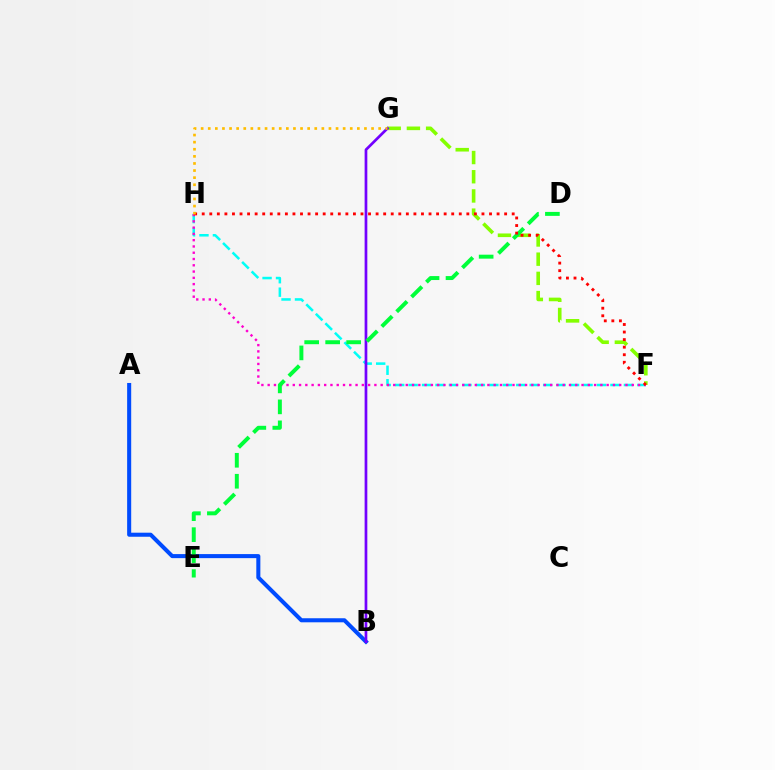{('F', 'H'): [{'color': '#00fff6', 'line_style': 'dashed', 'thickness': 1.83}, {'color': '#ff00cf', 'line_style': 'dotted', 'thickness': 1.71}, {'color': '#ff0000', 'line_style': 'dotted', 'thickness': 2.05}], ('F', 'G'): [{'color': '#84ff00', 'line_style': 'dashed', 'thickness': 2.61}], ('A', 'B'): [{'color': '#004bff', 'line_style': 'solid', 'thickness': 2.92}], ('B', 'G'): [{'color': '#7200ff', 'line_style': 'solid', 'thickness': 1.95}], ('D', 'E'): [{'color': '#00ff39', 'line_style': 'dashed', 'thickness': 2.85}], ('G', 'H'): [{'color': '#ffbd00', 'line_style': 'dotted', 'thickness': 1.93}]}